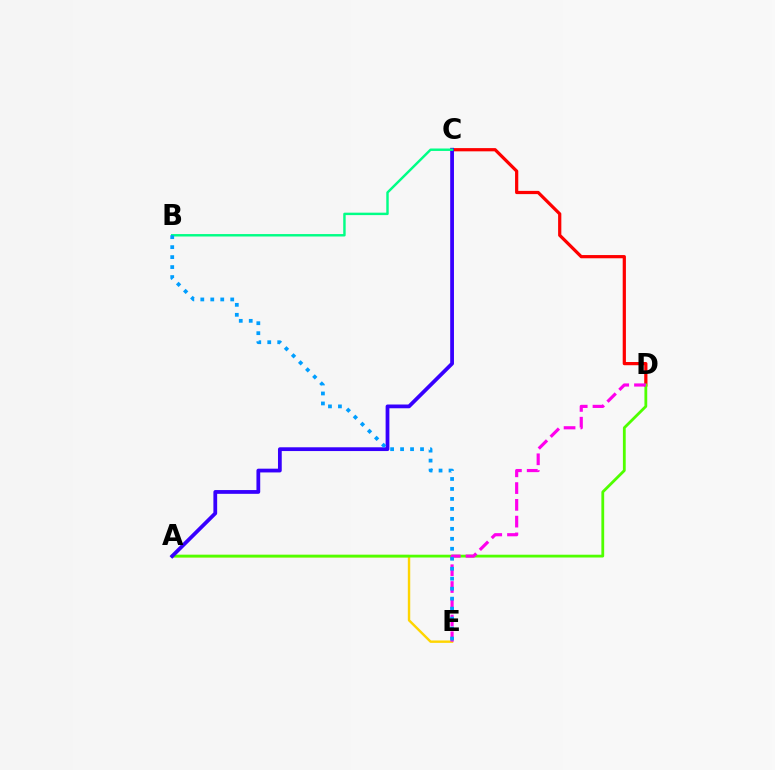{('A', 'E'): [{'color': '#ffd500', 'line_style': 'solid', 'thickness': 1.74}], ('C', 'D'): [{'color': '#ff0000', 'line_style': 'solid', 'thickness': 2.32}], ('A', 'D'): [{'color': '#4fff00', 'line_style': 'solid', 'thickness': 2.01}], ('D', 'E'): [{'color': '#ff00ed', 'line_style': 'dashed', 'thickness': 2.28}], ('A', 'C'): [{'color': '#3700ff', 'line_style': 'solid', 'thickness': 2.71}], ('B', 'C'): [{'color': '#00ff86', 'line_style': 'solid', 'thickness': 1.75}], ('B', 'E'): [{'color': '#009eff', 'line_style': 'dotted', 'thickness': 2.71}]}